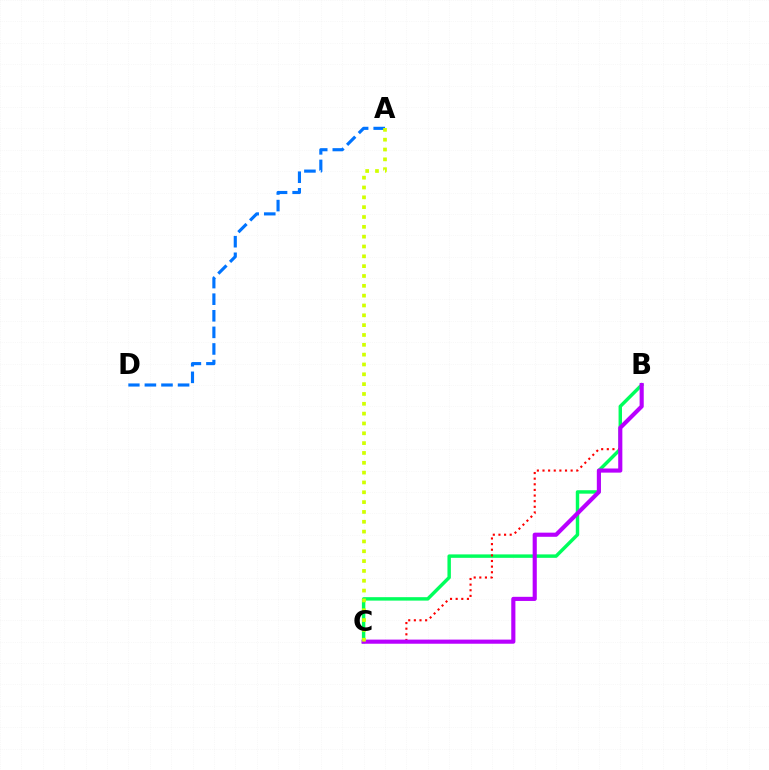{('B', 'C'): [{'color': '#00ff5c', 'line_style': 'solid', 'thickness': 2.48}, {'color': '#ff0000', 'line_style': 'dotted', 'thickness': 1.53}, {'color': '#b900ff', 'line_style': 'solid', 'thickness': 2.97}], ('A', 'D'): [{'color': '#0074ff', 'line_style': 'dashed', 'thickness': 2.25}], ('A', 'C'): [{'color': '#d1ff00', 'line_style': 'dotted', 'thickness': 2.67}]}